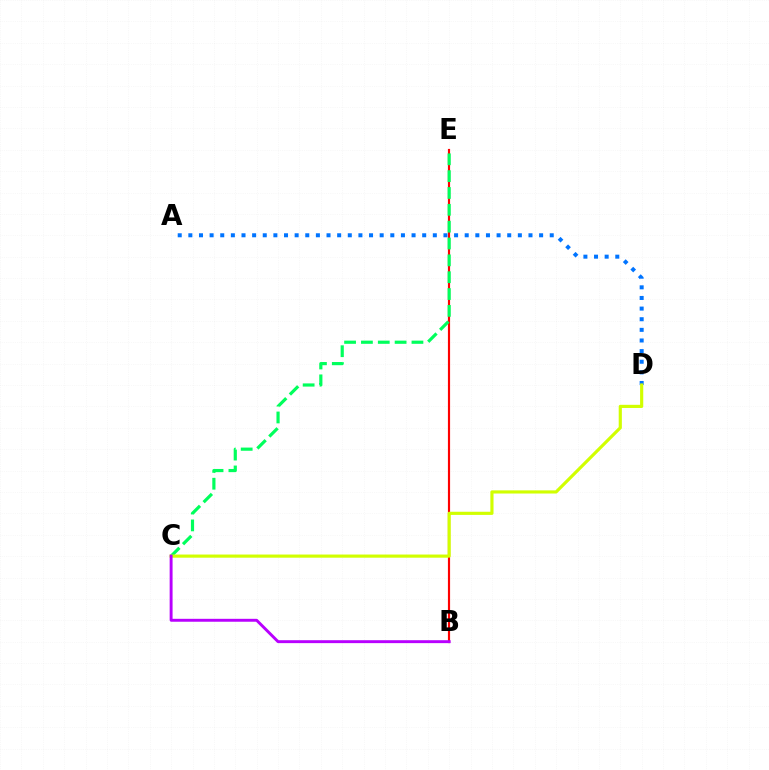{('B', 'E'): [{'color': '#ff0000', 'line_style': 'solid', 'thickness': 1.57}], ('C', 'E'): [{'color': '#00ff5c', 'line_style': 'dashed', 'thickness': 2.29}], ('A', 'D'): [{'color': '#0074ff', 'line_style': 'dotted', 'thickness': 2.89}], ('C', 'D'): [{'color': '#d1ff00', 'line_style': 'solid', 'thickness': 2.27}], ('B', 'C'): [{'color': '#b900ff', 'line_style': 'solid', 'thickness': 2.1}]}